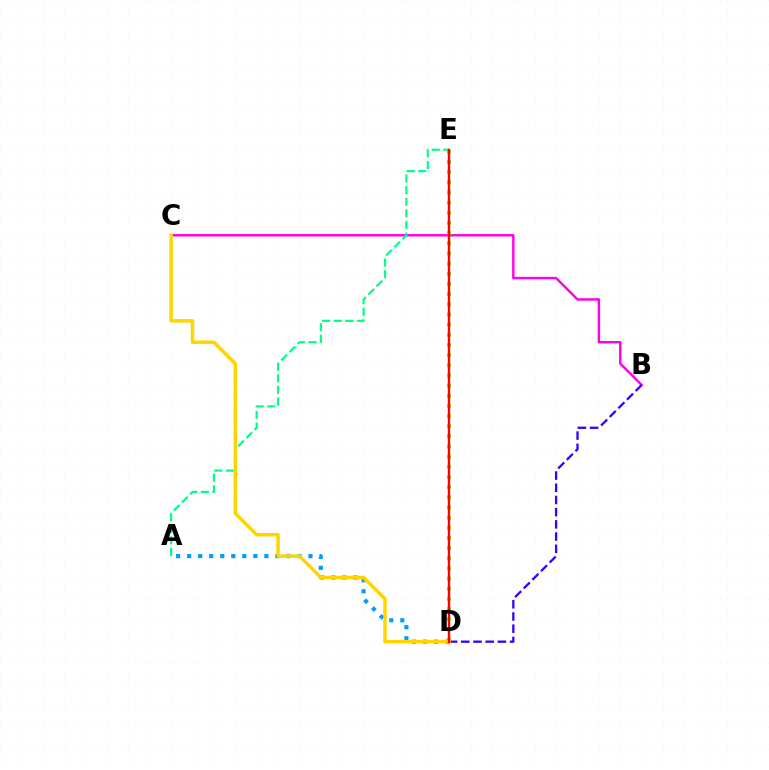{('B', 'C'): [{'color': '#ff00ed', 'line_style': 'solid', 'thickness': 1.76}], ('A', 'D'): [{'color': '#009eff', 'line_style': 'dotted', 'thickness': 3.0}], ('A', 'E'): [{'color': '#00ff86', 'line_style': 'dashed', 'thickness': 1.58}], ('D', 'E'): [{'color': '#4fff00', 'line_style': 'dotted', 'thickness': 2.76}, {'color': '#ff0000', 'line_style': 'solid', 'thickness': 1.76}], ('B', 'D'): [{'color': '#3700ff', 'line_style': 'dashed', 'thickness': 1.66}], ('C', 'D'): [{'color': '#ffd500', 'line_style': 'solid', 'thickness': 2.5}]}